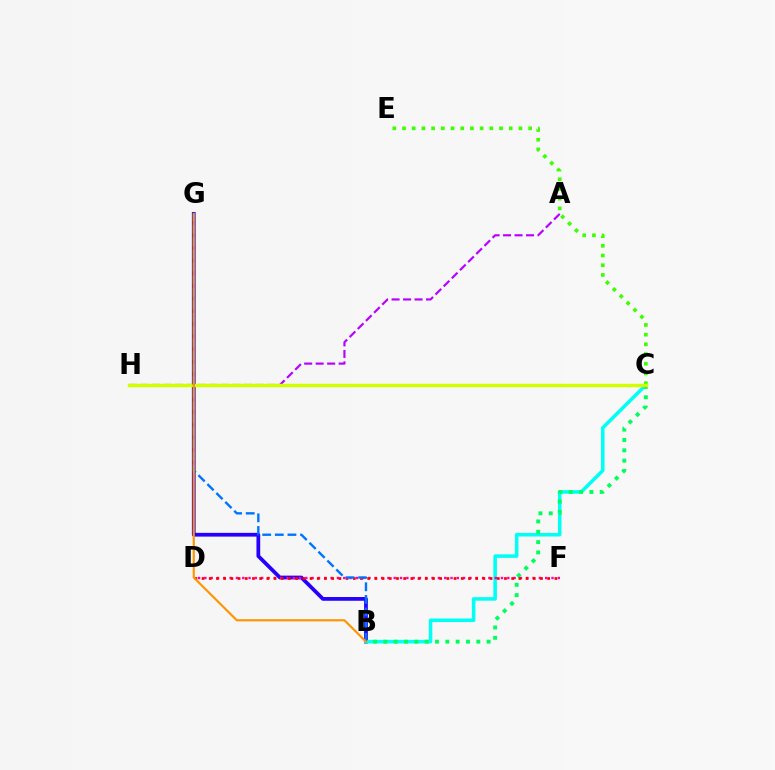{('B', 'G'): [{'color': '#2500ff', 'line_style': 'solid', 'thickness': 2.7}, {'color': '#0074ff', 'line_style': 'dashed', 'thickness': 1.71}, {'color': '#ff9400', 'line_style': 'solid', 'thickness': 1.55}], ('B', 'C'): [{'color': '#00fff6', 'line_style': 'solid', 'thickness': 2.55}, {'color': '#00ff5c', 'line_style': 'dotted', 'thickness': 2.81}], ('A', 'H'): [{'color': '#b900ff', 'line_style': 'dashed', 'thickness': 1.56}], ('C', 'E'): [{'color': '#3dff00', 'line_style': 'dotted', 'thickness': 2.64}], ('D', 'F'): [{'color': '#ff00ac', 'line_style': 'dotted', 'thickness': 1.71}, {'color': '#ff0000', 'line_style': 'dotted', 'thickness': 1.96}], ('C', 'H'): [{'color': '#d1ff00', 'line_style': 'solid', 'thickness': 2.48}]}